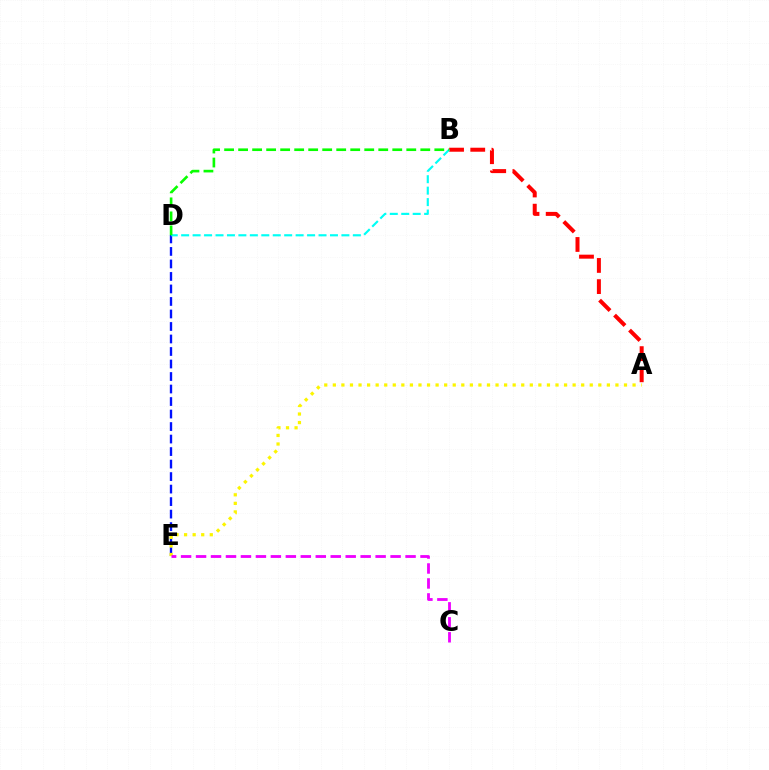{('D', 'E'): [{'color': '#0010ff', 'line_style': 'dashed', 'thickness': 1.7}], ('A', 'E'): [{'color': '#fcf500', 'line_style': 'dotted', 'thickness': 2.33}], ('C', 'E'): [{'color': '#ee00ff', 'line_style': 'dashed', 'thickness': 2.03}], ('A', 'B'): [{'color': '#ff0000', 'line_style': 'dashed', 'thickness': 2.88}], ('B', 'D'): [{'color': '#00fff6', 'line_style': 'dashed', 'thickness': 1.56}, {'color': '#08ff00', 'line_style': 'dashed', 'thickness': 1.9}]}